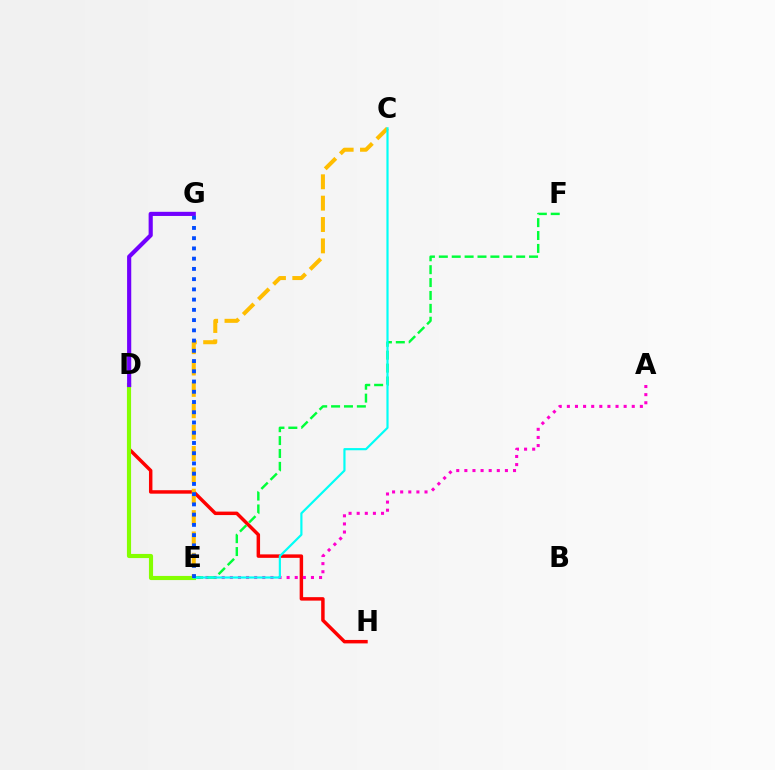{('D', 'H'): [{'color': '#ff0000', 'line_style': 'solid', 'thickness': 2.49}], ('A', 'E'): [{'color': '#ff00cf', 'line_style': 'dotted', 'thickness': 2.2}], ('D', 'E'): [{'color': '#84ff00', 'line_style': 'solid', 'thickness': 2.97}], ('D', 'G'): [{'color': '#7200ff', 'line_style': 'solid', 'thickness': 2.99}], ('C', 'E'): [{'color': '#ffbd00', 'line_style': 'dashed', 'thickness': 2.9}, {'color': '#00fff6', 'line_style': 'solid', 'thickness': 1.57}], ('E', 'F'): [{'color': '#00ff39', 'line_style': 'dashed', 'thickness': 1.75}], ('E', 'G'): [{'color': '#004bff', 'line_style': 'dotted', 'thickness': 2.78}]}